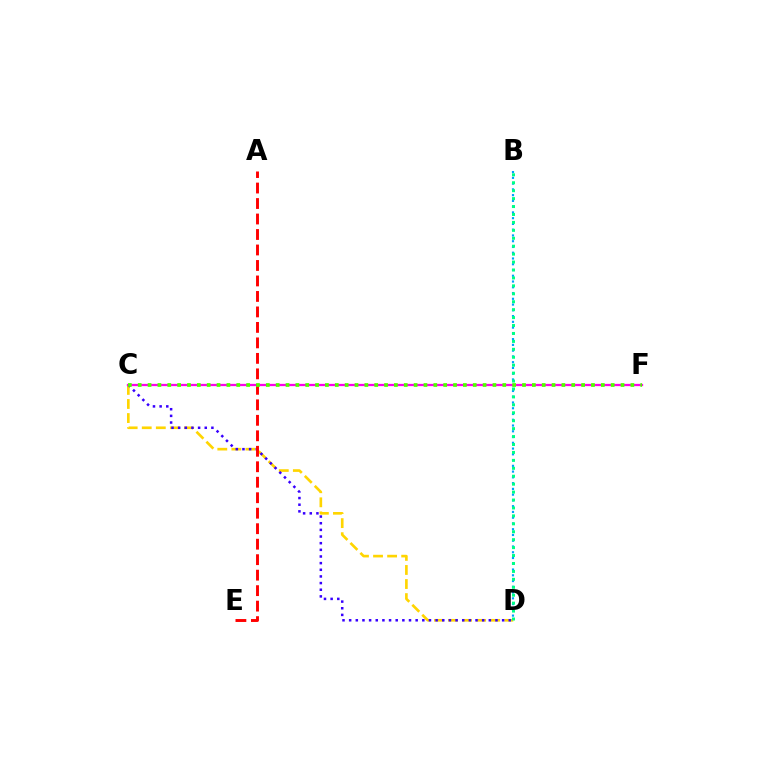{('C', 'D'): [{'color': '#ffd500', 'line_style': 'dashed', 'thickness': 1.91}, {'color': '#3700ff', 'line_style': 'dotted', 'thickness': 1.81}], ('B', 'D'): [{'color': '#009eff', 'line_style': 'dotted', 'thickness': 1.56}, {'color': '#00ff86', 'line_style': 'dotted', 'thickness': 2.16}], ('C', 'F'): [{'color': '#ff00ed', 'line_style': 'solid', 'thickness': 1.64}, {'color': '#4fff00', 'line_style': 'dotted', 'thickness': 2.68}], ('A', 'E'): [{'color': '#ff0000', 'line_style': 'dashed', 'thickness': 2.1}]}